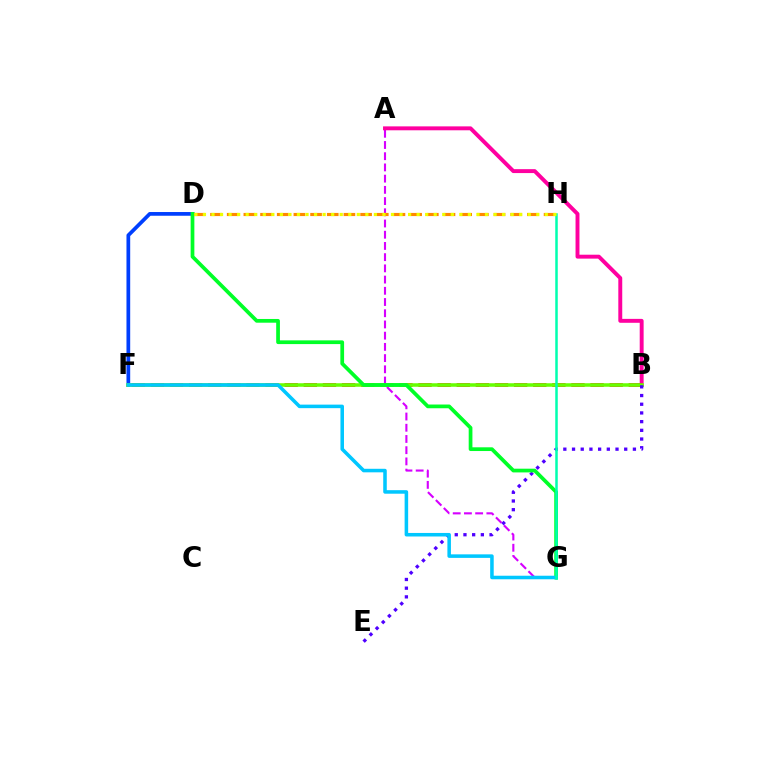{('A', 'G'): [{'color': '#d600ff', 'line_style': 'dashed', 'thickness': 1.52}], ('D', 'F'): [{'color': '#003fff', 'line_style': 'solid', 'thickness': 2.68}], ('D', 'H'): [{'color': '#ff8800', 'line_style': 'dashed', 'thickness': 2.27}, {'color': '#eeff00', 'line_style': 'dotted', 'thickness': 2.32}], ('A', 'B'): [{'color': '#ff00a0', 'line_style': 'solid', 'thickness': 2.82}], ('B', 'F'): [{'color': '#ff0000', 'line_style': 'dashed', 'thickness': 2.6}, {'color': '#66ff00', 'line_style': 'solid', 'thickness': 2.54}], ('B', 'E'): [{'color': '#4f00ff', 'line_style': 'dotted', 'thickness': 2.36}], ('D', 'G'): [{'color': '#00ff27', 'line_style': 'solid', 'thickness': 2.68}], ('F', 'G'): [{'color': '#00c7ff', 'line_style': 'solid', 'thickness': 2.55}], ('G', 'H'): [{'color': '#00ffaf', 'line_style': 'solid', 'thickness': 1.81}]}